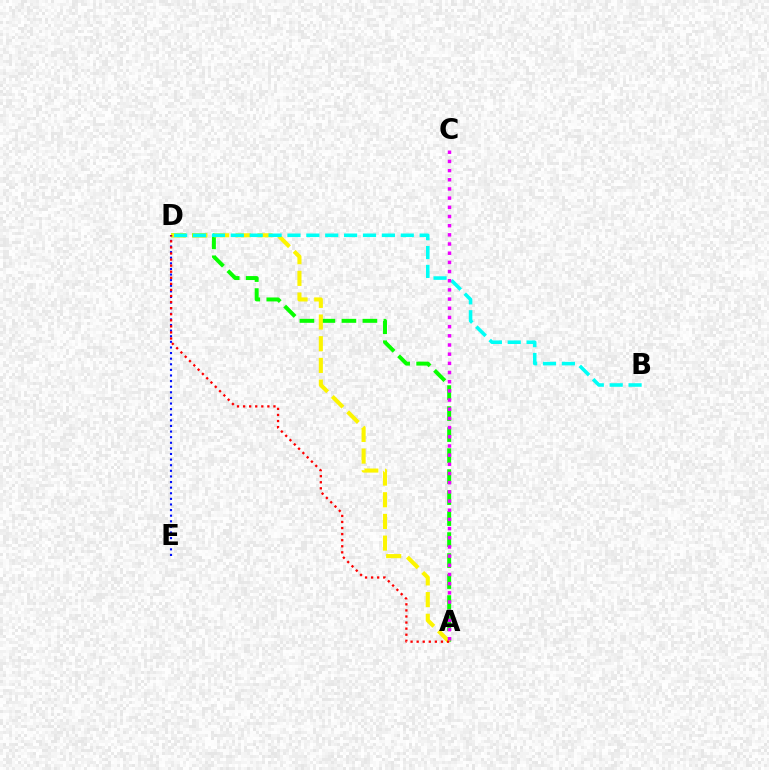{('A', 'D'): [{'color': '#08ff00', 'line_style': 'dashed', 'thickness': 2.85}, {'color': '#fcf500', 'line_style': 'dashed', 'thickness': 2.95}, {'color': '#ff0000', 'line_style': 'dotted', 'thickness': 1.65}], ('B', 'D'): [{'color': '#00fff6', 'line_style': 'dashed', 'thickness': 2.57}], ('D', 'E'): [{'color': '#0010ff', 'line_style': 'dotted', 'thickness': 1.52}], ('A', 'C'): [{'color': '#ee00ff', 'line_style': 'dotted', 'thickness': 2.49}]}